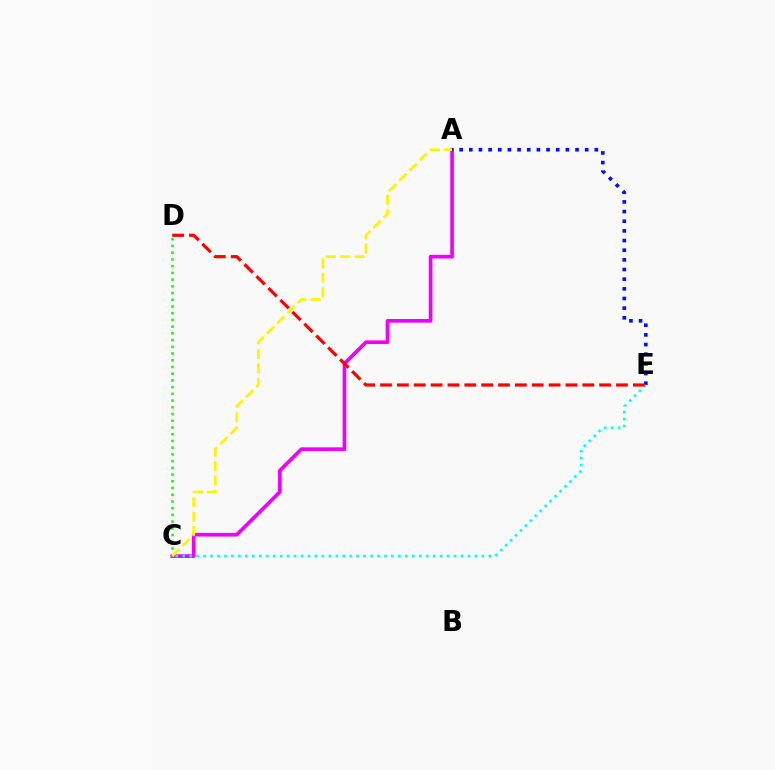{('A', 'C'): [{'color': '#ee00ff', 'line_style': 'solid', 'thickness': 2.64}, {'color': '#fcf500', 'line_style': 'dashed', 'thickness': 1.96}], ('A', 'E'): [{'color': '#0010ff', 'line_style': 'dotted', 'thickness': 2.62}], ('C', 'D'): [{'color': '#08ff00', 'line_style': 'dotted', 'thickness': 1.83}], ('C', 'E'): [{'color': '#00fff6', 'line_style': 'dotted', 'thickness': 1.89}], ('D', 'E'): [{'color': '#ff0000', 'line_style': 'dashed', 'thickness': 2.29}]}